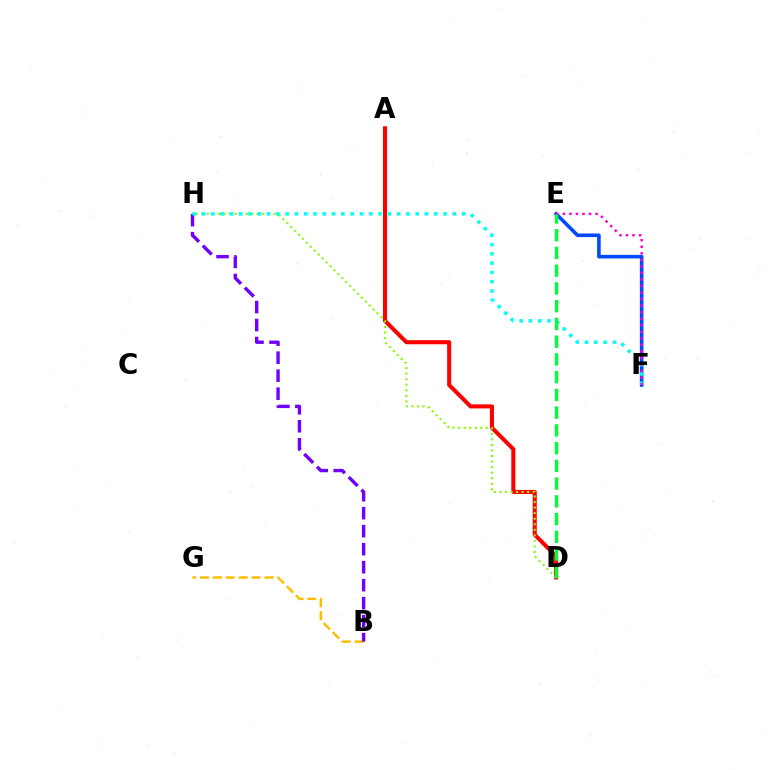{('A', 'D'): [{'color': '#ff0000', 'line_style': 'solid', 'thickness': 2.92}], ('D', 'H'): [{'color': '#84ff00', 'line_style': 'dotted', 'thickness': 1.51}], ('B', 'G'): [{'color': '#ffbd00', 'line_style': 'dashed', 'thickness': 1.75}], ('B', 'H'): [{'color': '#7200ff', 'line_style': 'dashed', 'thickness': 2.45}], ('E', 'F'): [{'color': '#004bff', 'line_style': 'solid', 'thickness': 2.6}, {'color': '#ff00cf', 'line_style': 'dotted', 'thickness': 1.78}], ('F', 'H'): [{'color': '#00fff6', 'line_style': 'dotted', 'thickness': 2.52}], ('D', 'E'): [{'color': '#00ff39', 'line_style': 'dashed', 'thickness': 2.41}]}